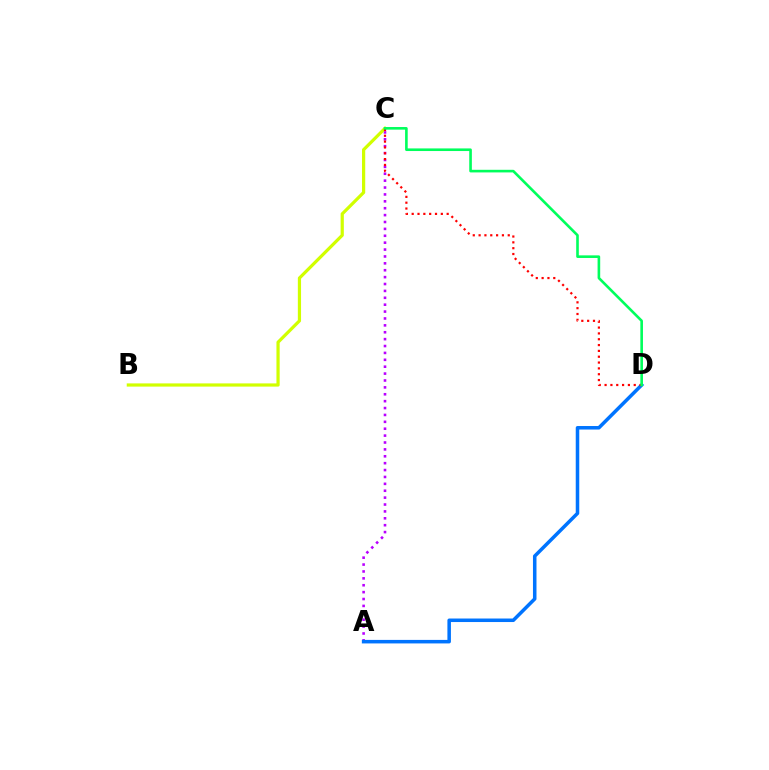{('A', 'C'): [{'color': '#b900ff', 'line_style': 'dotted', 'thickness': 1.87}], ('A', 'D'): [{'color': '#0074ff', 'line_style': 'solid', 'thickness': 2.54}], ('B', 'C'): [{'color': '#d1ff00', 'line_style': 'solid', 'thickness': 2.31}], ('C', 'D'): [{'color': '#ff0000', 'line_style': 'dotted', 'thickness': 1.58}, {'color': '#00ff5c', 'line_style': 'solid', 'thickness': 1.88}]}